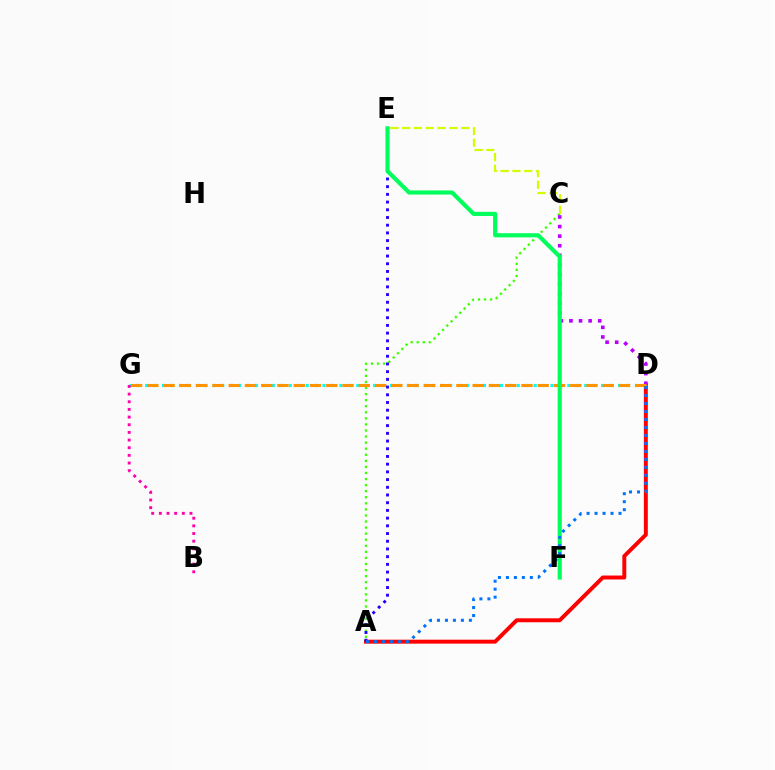{('A', 'D'): [{'color': '#ff0000', 'line_style': 'solid', 'thickness': 2.84}, {'color': '#0074ff', 'line_style': 'dotted', 'thickness': 2.17}], ('A', 'C'): [{'color': '#3dff00', 'line_style': 'dotted', 'thickness': 1.65}], ('D', 'G'): [{'color': '#00fff6', 'line_style': 'dotted', 'thickness': 2.29}, {'color': '#ff9400', 'line_style': 'dashed', 'thickness': 2.21}], ('C', 'D'): [{'color': '#b900ff', 'line_style': 'dotted', 'thickness': 2.61}], ('A', 'E'): [{'color': '#2500ff', 'line_style': 'dotted', 'thickness': 2.09}], ('E', 'F'): [{'color': '#00ff5c', 'line_style': 'solid', 'thickness': 2.98}], ('C', 'E'): [{'color': '#d1ff00', 'line_style': 'dashed', 'thickness': 1.6}], ('B', 'G'): [{'color': '#ff00ac', 'line_style': 'dotted', 'thickness': 2.08}]}